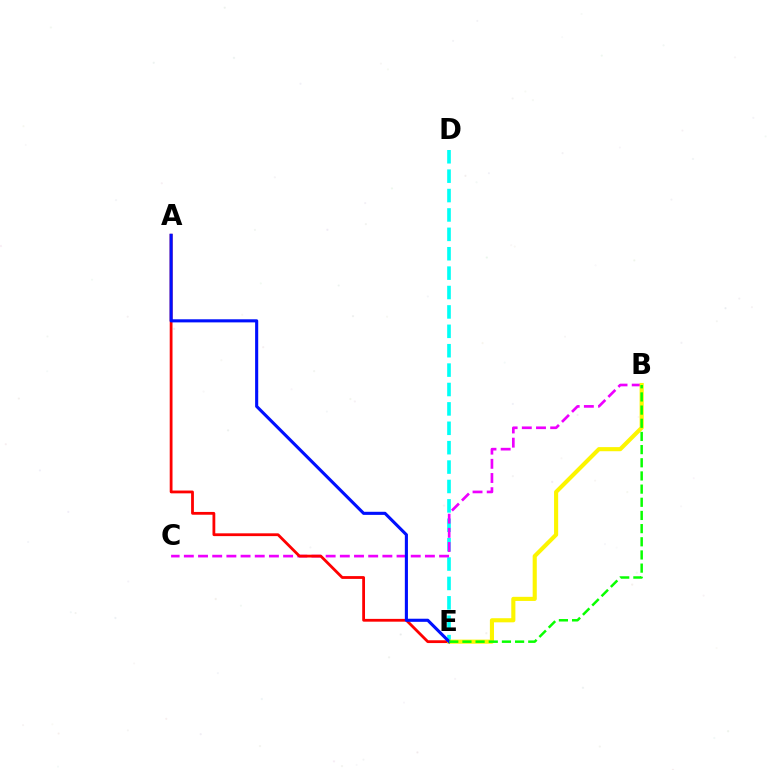{('D', 'E'): [{'color': '#00fff6', 'line_style': 'dashed', 'thickness': 2.63}], ('B', 'C'): [{'color': '#ee00ff', 'line_style': 'dashed', 'thickness': 1.93}], ('A', 'E'): [{'color': '#ff0000', 'line_style': 'solid', 'thickness': 2.01}, {'color': '#0010ff', 'line_style': 'solid', 'thickness': 2.23}], ('B', 'E'): [{'color': '#fcf500', 'line_style': 'solid', 'thickness': 2.96}, {'color': '#08ff00', 'line_style': 'dashed', 'thickness': 1.79}]}